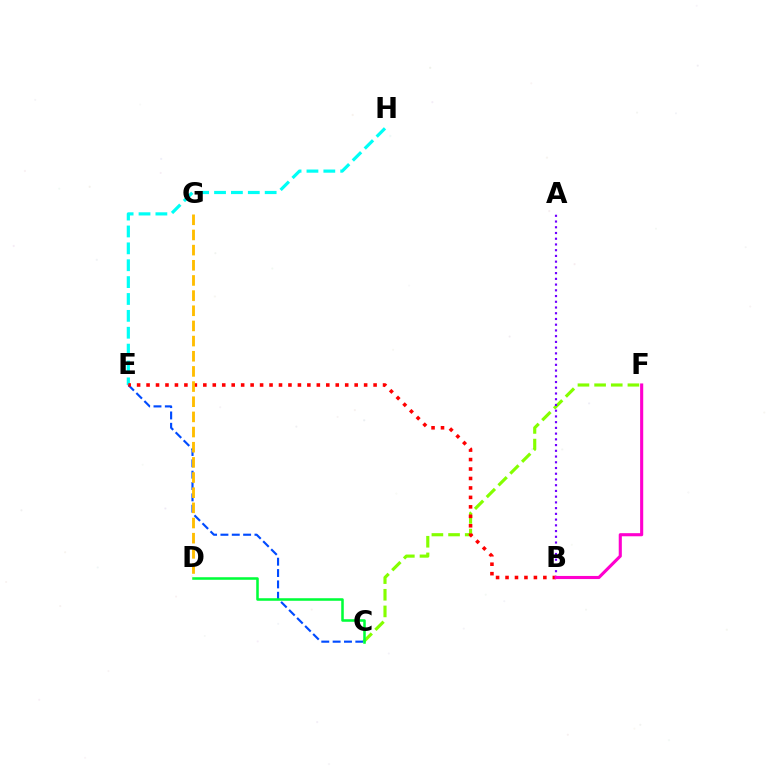{('C', 'F'): [{'color': '#84ff00', 'line_style': 'dashed', 'thickness': 2.26}], ('C', 'E'): [{'color': '#004bff', 'line_style': 'dashed', 'thickness': 1.54}], ('E', 'H'): [{'color': '#00fff6', 'line_style': 'dashed', 'thickness': 2.29}], ('B', 'E'): [{'color': '#ff0000', 'line_style': 'dotted', 'thickness': 2.57}], ('C', 'D'): [{'color': '#00ff39', 'line_style': 'solid', 'thickness': 1.83}], ('A', 'B'): [{'color': '#7200ff', 'line_style': 'dotted', 'thickness': 1.56}], ('B', 'F'): [{'color': '#ff00cf', 'line_style': 'solid', 'thickness': 2.24}], ('D', 'G'): [{'color': '#ffbd00', 'line_style': 'dashed', 'thickness': 2.06}]}